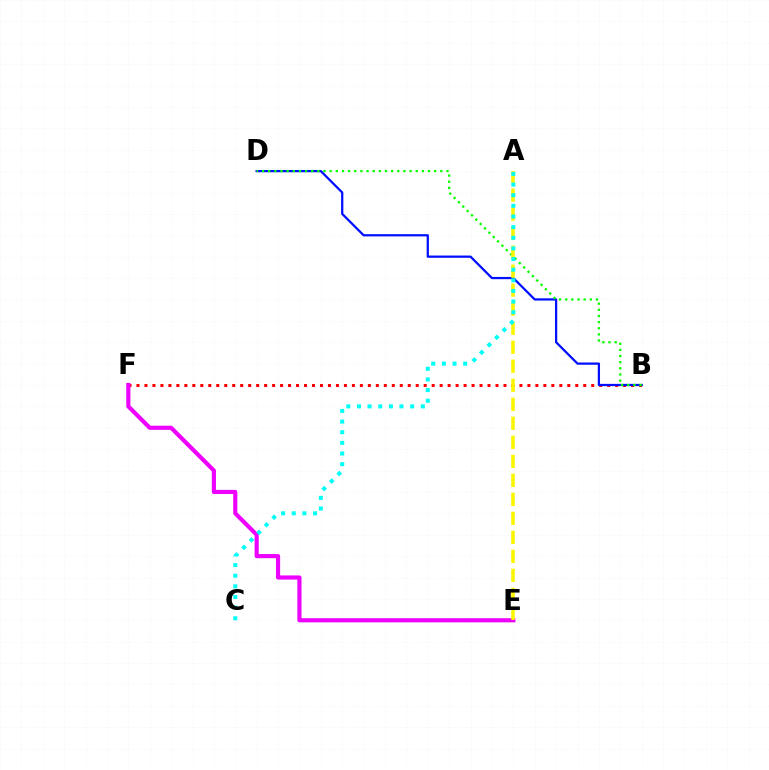{('B', 'F'): [{'color': '#ff0000', 'line_style': 'dotted', 'thickness': 2.17}], ('B', 'D'): [{'color': '#0010ff', 'line_style': 'solid', 'thickness': 1.62}, {'color': '#08ff00', 'line_style': 'dotted', 'thickness': 1.67}], ('E', 'F'): [{'color': '#ee00ff', 'line_style': 'solid', 'thickness': 2.99}], ('A', 'E'): [{'color': '#fcf500', 'line_style': 'dashed', 'thickness': 2.58}], ('A', 'C'): [{'color': '#00fff6', 'line_style': 'dotted', 'thickness': 2.89}]}